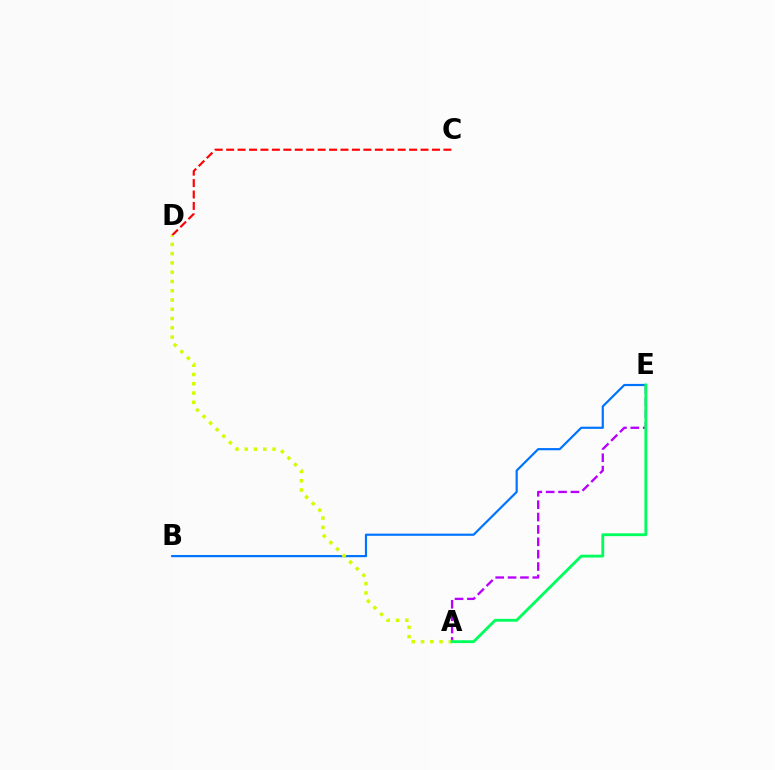{('B', 'E'): [{'color': '#0074ff', 'line_style': 'solid', 'thickness': 1.58}], ('C', 'D'): [{'color': '#ff0000', 'line_style': 'dashed', 'thickness': 1.55}], ('A', 'E'): [{'color': '#b900ff', 'line_style': 'dashed', 'thickness': 1.68}, {'color': '#00ff5c', 'line_style': 'solid', 'thickness': 2.05}], ('A', 'D'): [{'color': '#d1ff00', 'line_style': 'dotted', 'thickness': 2.52}]}